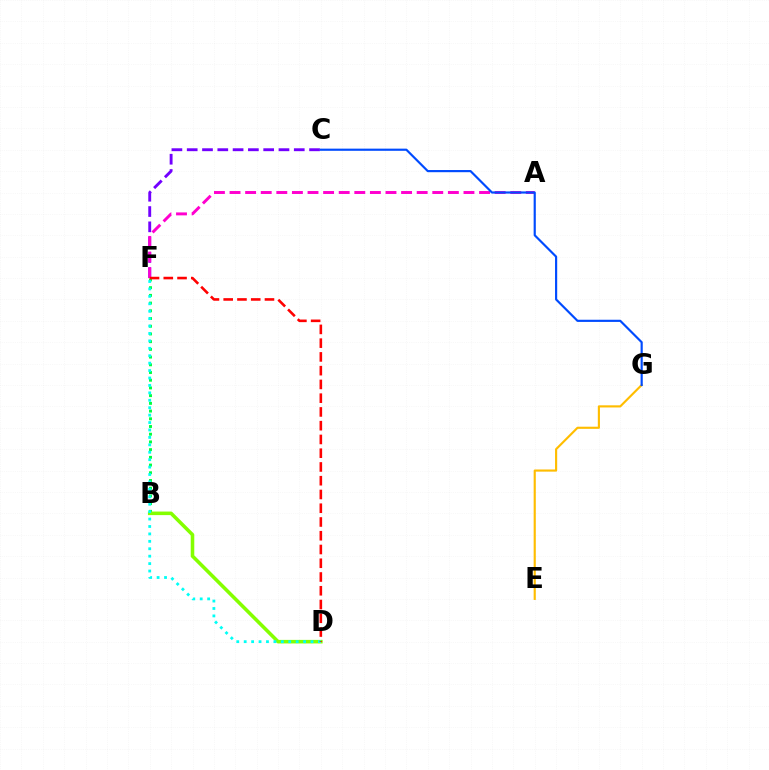{('C', 'F'): [{'color': '#7200ff', 'line_style': 'dashed', 'thickness': 2.08}], ('B', 'F'): [{'color': '#00ff39', 'line_style': 'dotted', 'thickness': 2.1}], ('B', 'D'): [{'color': '#84ff00', 'line_style': 'solid', 'thickness': 2.57}], ('E', 'G'): [{'color': '#ffbd00', 'line_style': 'solid', 'thickness': 1.54}], ('A', 'F'): [{'color': '#ff00cf', 'line_style': 'dashed', 'thickness': 2.12}], ('D', 'F'): [{'color': '#00fff6', 'line_style': 'dotted', 'thickness': 2.02}, {'color': '#ff0000', 'line_style': 'dashed', 'thickness': 1.87}], ('C', 'G'): [{'color': '#004bff', 'line_style': 'solid', 'thickness': 1.56}]}